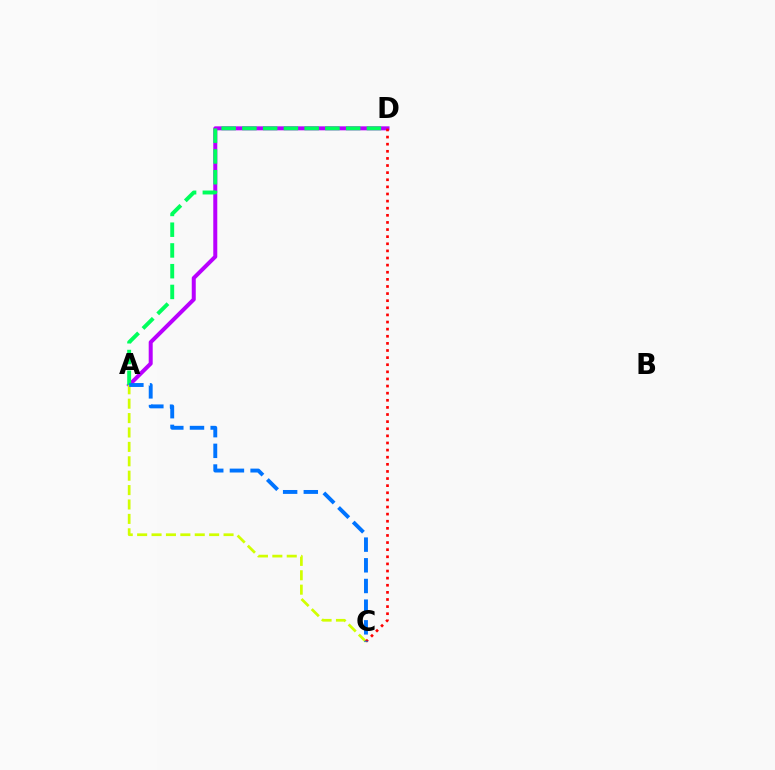{('A', 'D'): [{'color': '#b900ff', 'line_style': 'solid', 'thickness': 2.88}, {'color': '#00ff5c', 'line_style': 'dashed', 'thickness': 2.82}], ('A', 'C'): [{'color': '#d1ff00', 'line_style': 'dashed', 'thickness': 1.96}, {'color': '#0074ff', 'line_style': 'dashed', 'thickness': 2.81}], ('C', 'D'): [{'color': '#ff0000', 'line_style': 'dotted', 'thickness': 1.93}]}